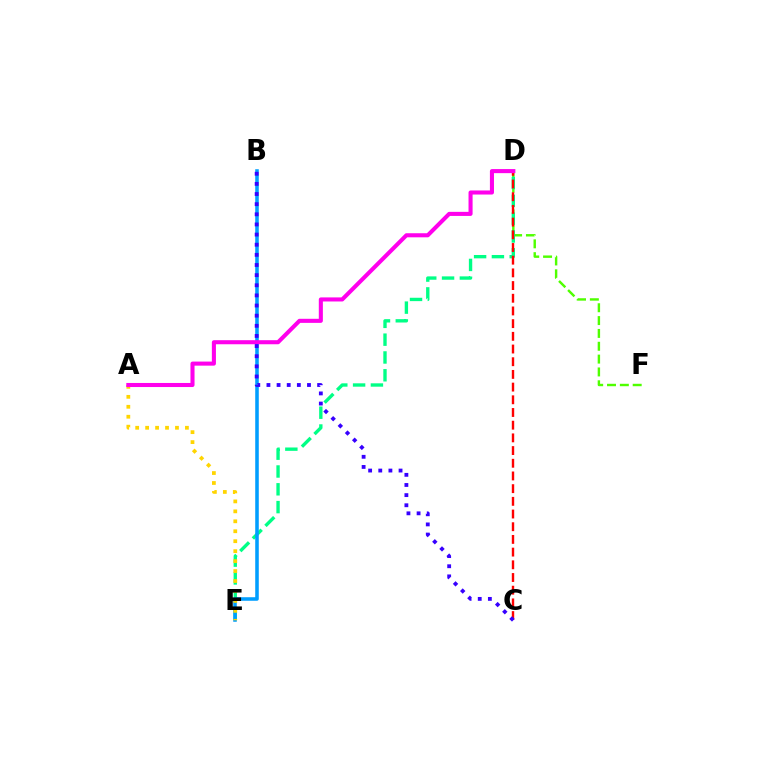{('D', 'F'): [{'color': '#4fff00', 'line_style': 'dashed', 'thickness': 1.74}], ('D', 'E'): [{'color': '#00ff86', 'line_style': 'dashed', 'thickness': 2.42}], ('B', 'E'): [{'color': '#009eff', 'line_style': 'solid', 'thickness': 2.56}], ('C', 'D'): [{'color': '#ff0000', 'line_style': 'dashed', 'thickness': 1.72}], ('A', 'E'): [{'color': '#ffd500', 'line_style': 'dotted', 'thickness': 2.7}], ('A', 'D'): [{'color': '#ff00ed', 'line_style': 'solid', 'thickness': 2.93}], ('B', 'C'): [{'color': '#3700ff', 'line_style': 'dotted', 'thickness': 2.75}]}